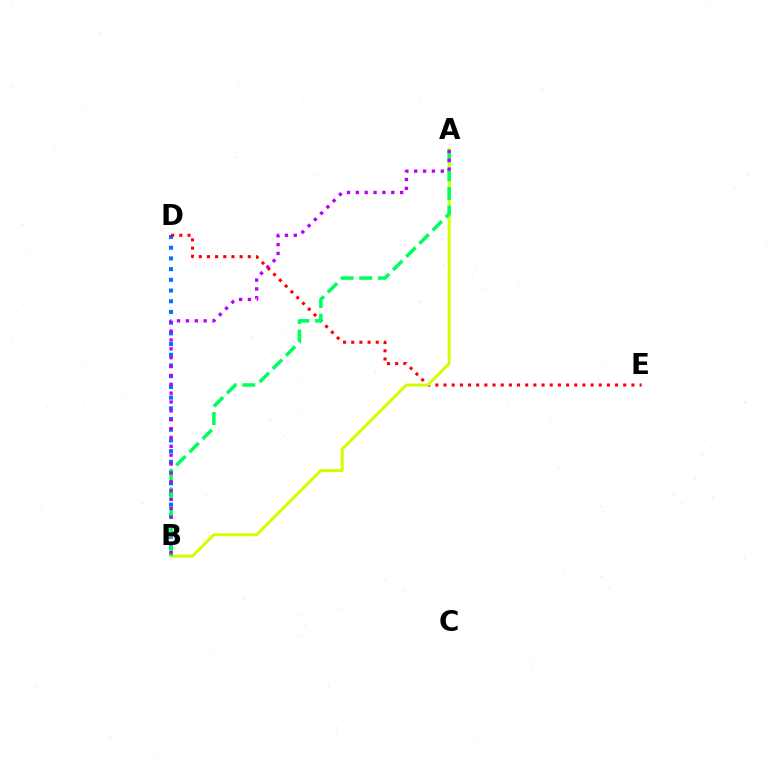{('B', 'D'): [{'color': '#0074ff', 'line_style': 'dotted', 'thickness': 2.91}], ('D', 'E'): [{'color': '#ff0000', 'line_style': 'dotted', 'thickness': 2.22}], ('A', 'B'): [{'color': '#d1ff00', 'line_style': 'solid', 'thickness': 2.13}, {'color': '#00ff5c', 'line_style': 'dashed', 'thickness': 2.53}, {'color': '#b900ff', 'line_style': 'dotted', 'thickness': 2.41}]}